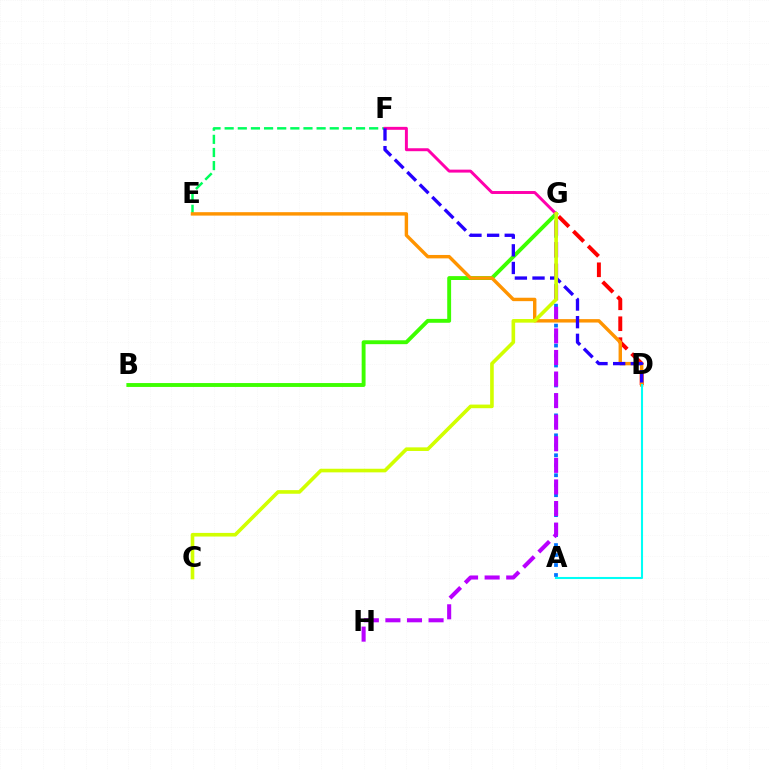{('B', 'G'): [{'color': '#3dff00', 'line_style': 'solid', 'thickness': 2.8}], ('A', 'G'): [{'color': '#0074ff', 'line_style': 'dotted', 'thickness': 2.71}], ('D', 'G'): [{'color': '#ff0000', 'line_style': 'dashed', 'thickness': 2.84}], ('E', 'F'): [{'color': '#00ff5c', 'line_style': 'dashed', 'thickness': 1.78}], ('G', 'H'): [{'color': '#b900ff', 'line_style': 'dashed', 'thickness': 2.93}], ('F', 'G'): [{'color': '#ff00ac', 'line_style': 'solid', 'thickness': 2.12}], ('D', 'E'): [{'color': '#ff9400', 'line_style': 'solid', 'thickness': 2.46}], ('A', 'D'): [{'color': '#00fff6', 'line_style': 'solid', 'thickness': 1.5}], ('D', 'F'): [{'color': '#2500ff', 'line_style': 'dashed', 'thickness': 2.4}], ('C', 'G'): [{'color': '#d1ff00', 'line_style': 'solid', 'thickness': 2.61}]}